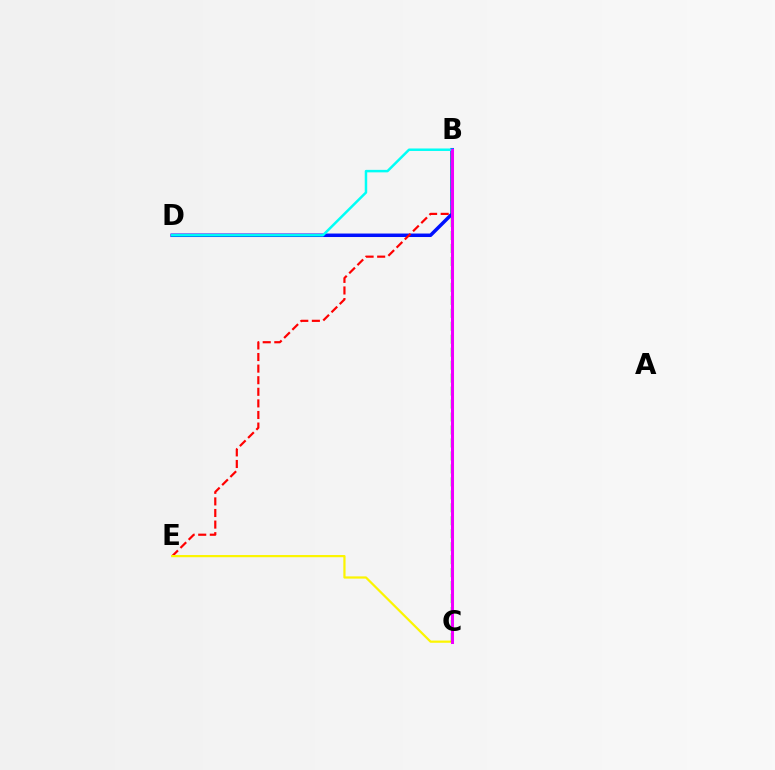{('B', 'D'): [{'color': '#0010ff', 'line_style': 'solid', 'thickness': 2.51}, {'color': '#00fff6', 'line_style': 'solid', 'thickness': 1.79}], ('B', 'E'): [{'color': '#ff0000', 'line_style': 'dashed', 'thickness': 1.57}], ('C', 'E'): [{'color': '#fcf500', 'line_style': 'solid', 'thickness': 1.6}], ('B', 'C'): [{'color': '#08ff00', 'line_style': 'dashed', 'thickness': 1.76}, {'color': '#ee00ff', 'line_style': 'solid', 'thickness': 2.18}]}